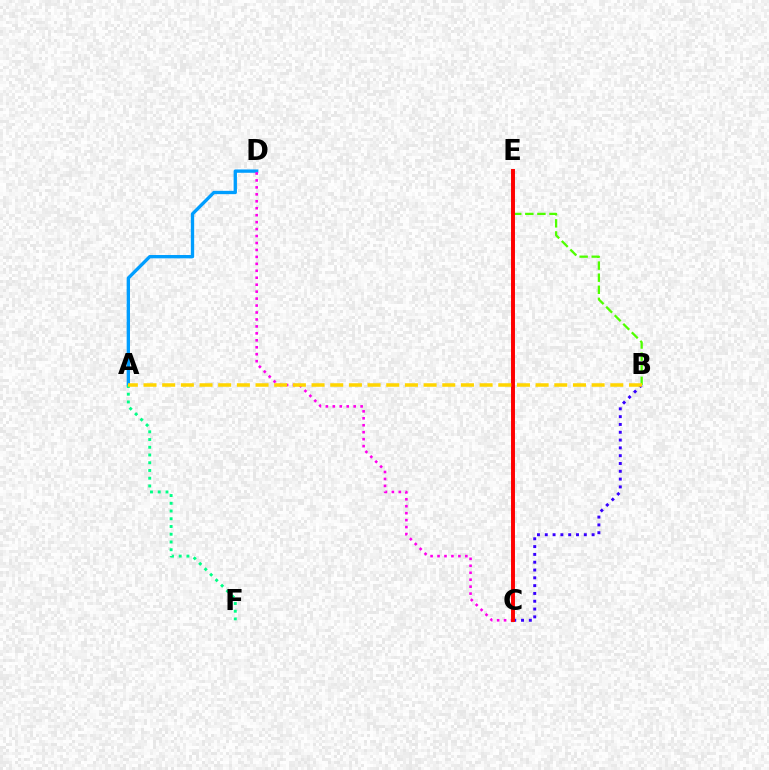{('B', 'E'): [{'color': '#4fff00', 'line_style': 'dashed', 'thickness': 1.64}], ('B', 'C'): [{'color': '#3700ff', 'line_style': 'dotted', 'thickness': 2.12}], ('A', 'D'): [{'color': '#009eff', 'line_style': 'solid', 'thickness': 2.4}], ('C', 'D'): [{'color': '#ff00ed', 'line_style': 'dotted', 'thickness': 1.89}], ('C', 'E'): [{'color': '#ff0000', 'line_style': 'solid', 'thickness': 2.84}], ('A', 'F'): [{'color': '#00ff86', 'line_style': 'dotted', 'thickness': 2.1}], ('A', 'B'): [{'color': '#ffd500', 'line_style': 'dashed', 'thickness': 2.54}]}